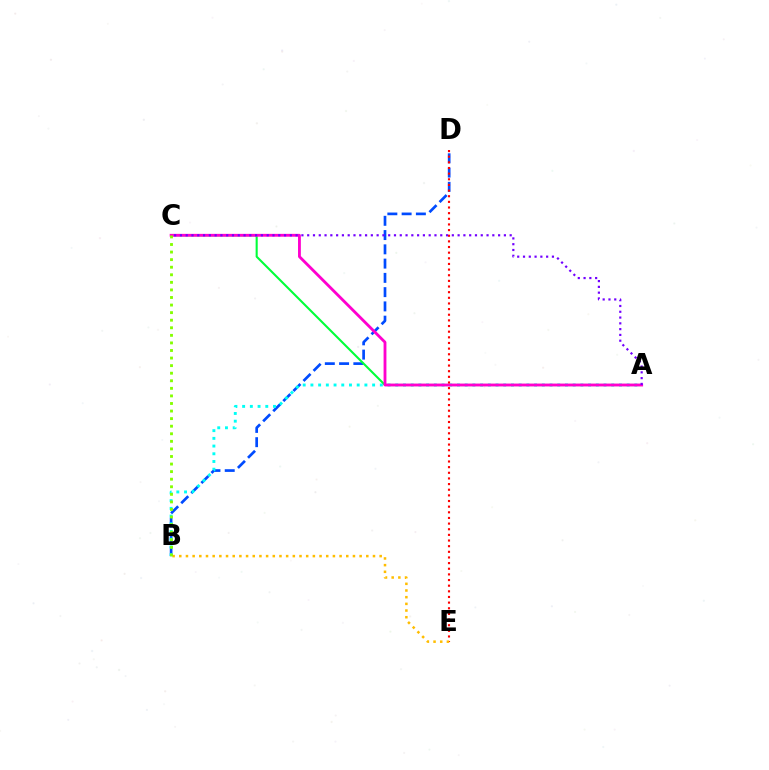{('B', 'D'): [{'color': '#004bff', 'line_style': 'dashed', 'thickness': 1.94}], ('A', 'B'): [{'color': '#00fff6', 'line_style': 'dotted', 'thickness': 2.1}], ('A', 'C'): [{'color': '#00ff39', 'line_style': 'solid', 'thickness': 1.5}, {'color': '#ff00cf', 'line_style': 'solid', 'thickness': 2.04}, {'color': '#7200ff', 'line_style': 'dotted', 'thickness': 1.57}], ('D', 'E'): [{'color': '#ff0000', 'line_style': 'dotted', 'thickness': 1.53}], ('B', 'E'): [{'color': '#ffbd00', 'line_style': 'dotted', 'thickness': 1.81}], ('B', 'C'): [{'color': '#84ff00', 'line_style': 'dotted', 'thickness': 2.06}]}